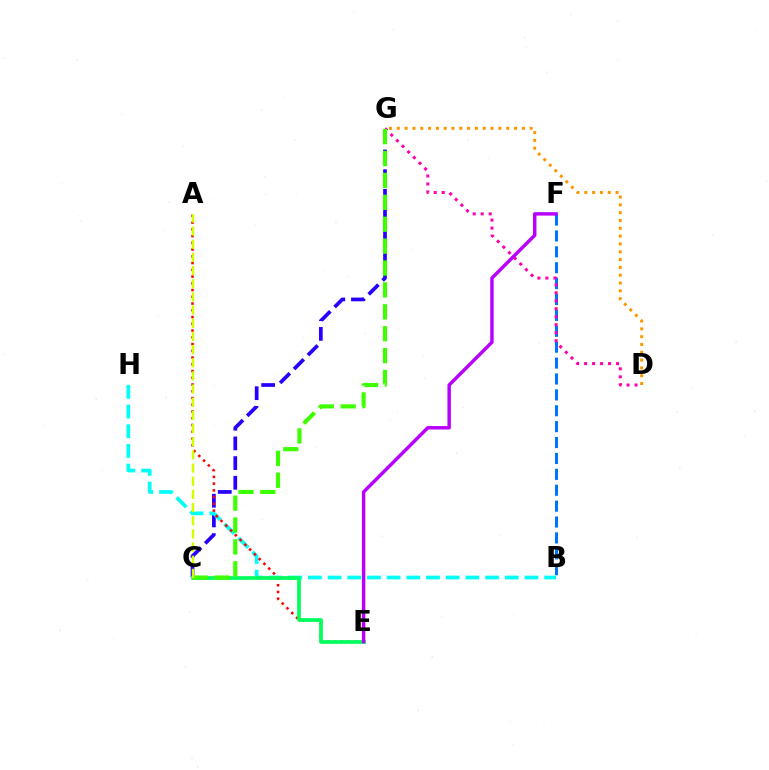{('B', 'F'): [{'color': '#0074ff', 'line_style': 'dashed', 'thickness': 2.16}], ('C', 'G'): [{'color': '#2500ff', 'line_style': 'dashed', 'thickness': 2.67}, {'color': '#3dff00', 'line_style': 'dashed', 'thickness': 2.98}], ('B', 'H'): [{'color': '#00fff6', 'line_style': 'dashed', 'thickness': 2.67}], ('D', 'G'): [{'color': '#ff9400', 'line_style': 'dotted', 'thickness': 2.12}, {'color': '#ff00ac', 'line_style': 'dotted', 'thickness': 2.17}], ('A', 'E'): [{'color': '#ff0000', 'line_style': 'dotted', 'thickness': 1.83}], ('C', 'E'): [{'color': '#00ff5c', 'line_style': 'solid', 'thickness': 2.68}], ('A', 'C'): [{'color': '#d1ff00', 'line_style': 'dashed', 'thickness': 1.79}], ('E', 'F'): [{'color': '#b900ff', 'line_style': 'solid', 'thickness': 2.48}]}